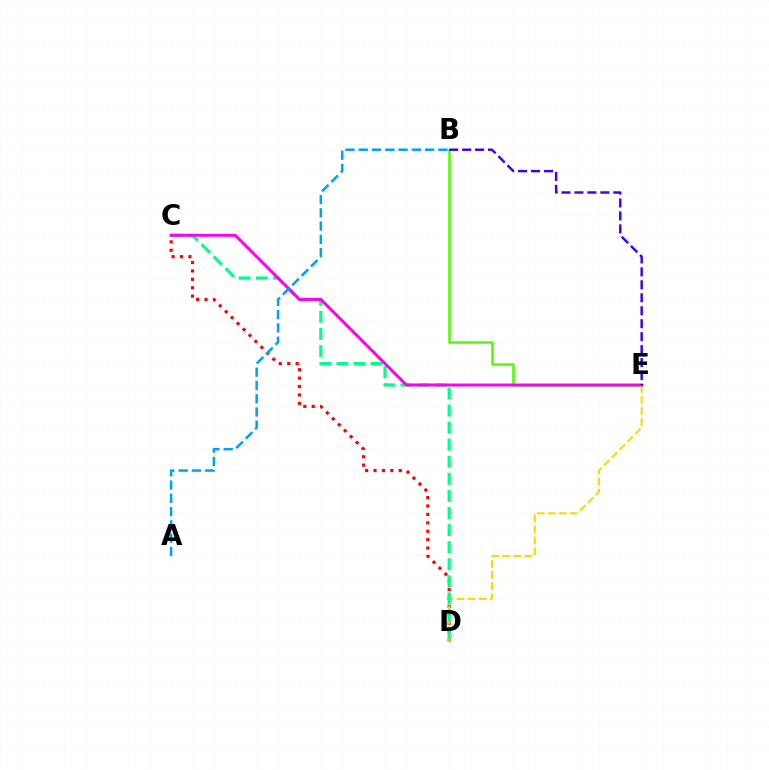{('C', 'D'): [{'color': '#ff0000', 'line_style': 'dotted', 'thickness': 2.28}, {'color': '#00ff86', 'line_style': 'dashed', 'thickness': 2.32}], ('B', 'E'): [{'color': '#4fff00', 'line_style': 'solid', 'thickness': 1.83}, {'color': '#3700ff', 'line_style': 'dashed', 'thickness': 1.76}], ('D', 'E'): [{'color': '#ffd500', 'line_style': 'dashed', 'thickness': 1.5}], ('C', 'E'): [{'color': '#ff00ed', 'line_style': 'solid', 'thickness': 2.15}], ('A', 'B'): [{'color': '#009eff', 'line_style': 'dashed', 'thickness': 1.8}]}